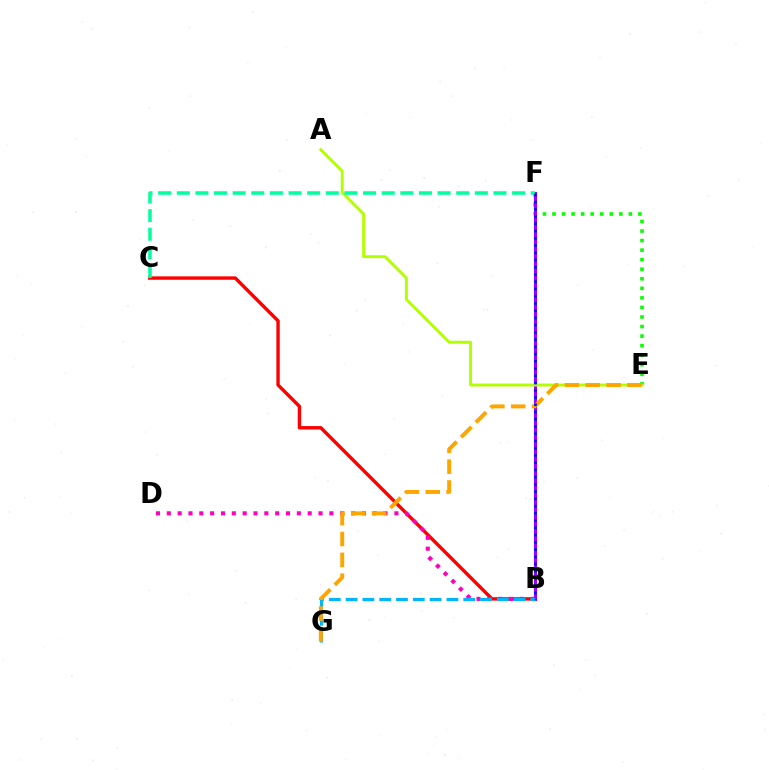{('E', 'F'): [{'color': '#08ff00', 'line_style': 'dotted', 'thickness': 2.59}], ('B', 'C'): [{'color': '#ff0000', 'line_style': 'solid', 'thickness': 2.45}], ('B', 'F'): [{'color': '#9b00ff', 'line_style': 'solid', 'thickness': 2.23}, {'color': '#0010ff', 'line_style': 'dotted', 'thickness': 1.97}], ('A', 'E'): [{'color': '#b3ff00', 'line_style': 'solid', 'thickness': 2.1}], ('B', 'D'): [{'color': '#ff00bd', 'line_style': 'dotted', 'thickness': 2.94}], ('C', 'F'): [{'color': '#00ff9d', 'line_style': 'dashed', 'thickness': 2.53}], ('B', 'G'): [{'color': '#00b5ff', 'line_style': 'dashed', 'thickness': 2.28}], ('E', 'G'): [{'color': '#ffa500', 'line_style': 'dashed', 'thickness': 2.83}]}